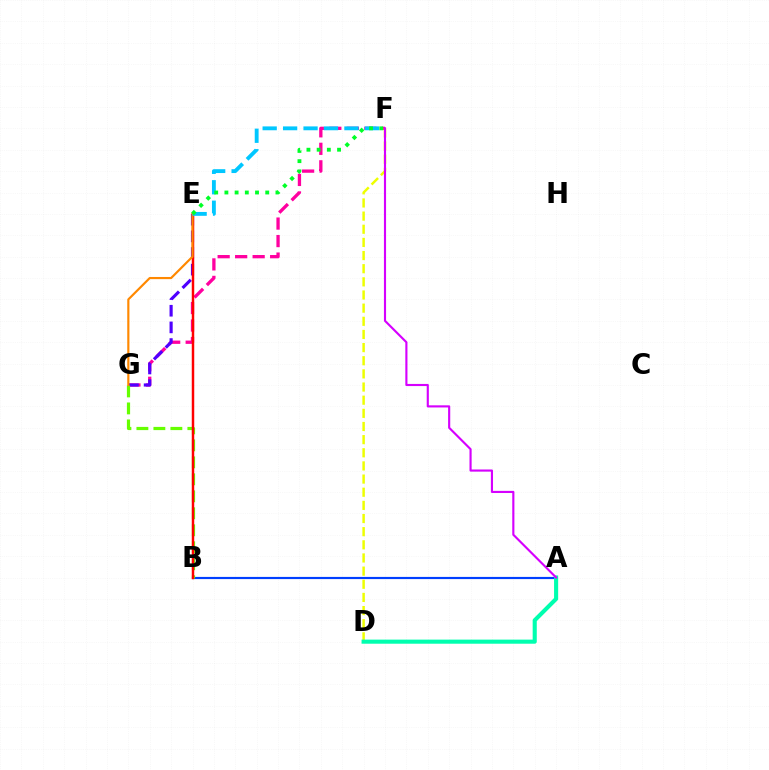{('F', 'G'): [{'color': '#ff00a0', 'line_style': 'dashed', 'thickness': 2.38}], ('E', 'G'): [{'color': '#4f00ff', 'line_style': 'dashed', 'thickness': 2.26}, {'color': '#ff8800', 'line_style': 'solid', 'thickness': 1.56}], ('A', 'B'): [{'color': '#003fff', 'line_style': 'solid', 'thickness': 1.56}], ('B', 'G'): [{'color': '#66ff00', 'line_style': 'dashed', 'thickness': 2.31}], ('B', 'E'): [{'color': '#ff0000', 'line_style': 'solid', 'thickness': 1.78}], ('E', 'F'): [{'color': '#00c7ff', 'line_style': 'dashed', 'thickness': 2.78}, {'color': '#00ff27', 'line_style': 'dotted', 'thickness': 2.77}], ('D', 'F'): [{'color': '#eeff00', 'line_style': 'dashed', 'thickness': 1.79}], ('A', 'D'): [{'color': '#00ffaf', 'line_style': 'solid', 'thickness': 2.95}], ('A', 'F'): [{'color': '#d600ff', 'line_style': 'solid', 'thickness': 1.54}]}